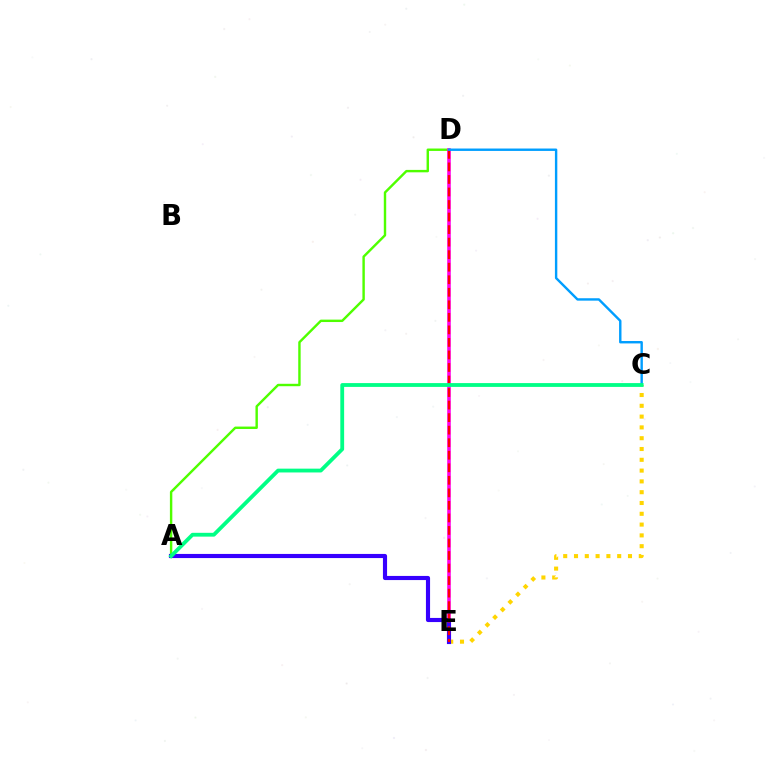{('C', 'E'): [{'color': '#ffd500', 'line_style': 'dotted', 'thickness': 2.93}], ('A', 'D'): [{'color': '#4fff00', 'line_style': 'solid', 'thickness': 1.74}], ('D', 'E'): [{'color': '#ff00ed', 'line_style': 'solid', 'thickness': 2.57}, {'color': '#ff0000', 'line_style': 'dashed', 'thickness': 1.7}], ('A', 'E'): [{'color': '#3700ff', 'line_style': 'solid', 'thickness': 2.97}], ('C', 'D'): [{'color': '#009eff', 'line_style': 'solid', 'thickness': 1.73}], ('A', 'C'): [{'color': '#00ff86', 'line_style': 'solid', 'thickness': 2.75}]}